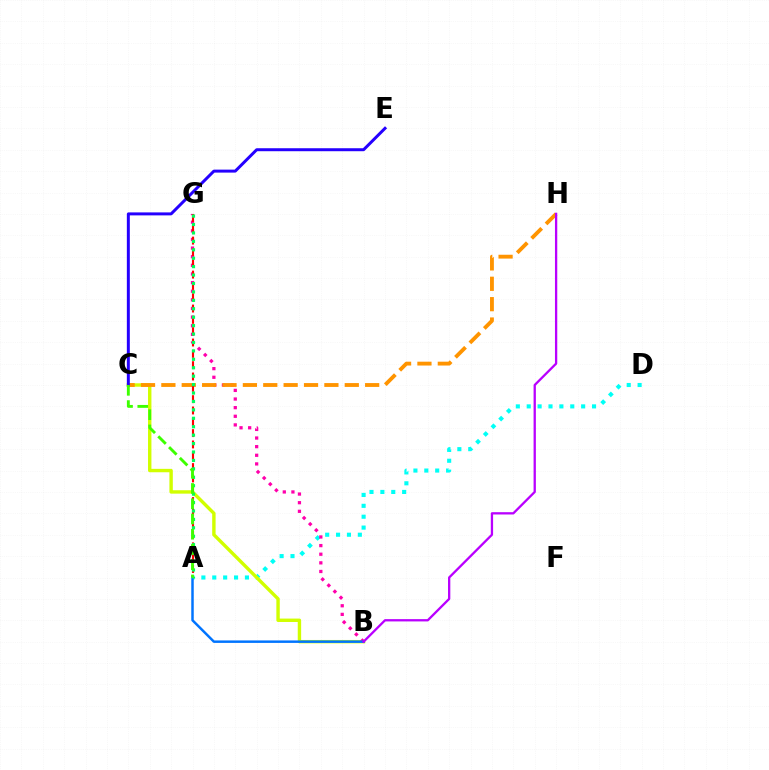{('A', 'D'): [{'color': '#00fff6', 'line_style': 'dotted', 'thickness': 2.96}], ('B', 'C'): [{'color': '#d1ff00', 'line_style': 'solid', 'thickness': 2.45}], ('B', 'G'): [{'color': '#ff00ac', 'line_style': 'dotted', 'thickness': 2.34}], ('C', 'H'): [{'color': '#ff9400', 'line_style': 'dashed', 'thickness': 2.77}], ('A', 'B'): [{'color': '#0074ff', 'line_style': 'solid', 'thickness': 1.78}], ('C', 'E'): [{'color': '#2500ff', 'line_style': 'solid', 'thickness': 2.15}], ('A', 'G'): [{'color': '#ff0000', 'line_style': 'dashed', 'thickness': 1.54}, {'color': '#00ff5c', 'line_style': 'dotted', 'thickness': 2.29}], ('A', 'C'): [{'color': '#3dff00', 'line_style': 'dashed', 'thickness': 2.07}], ('B', 'H'): [{'color': '#b900ff', 'line_style': 'solid', 'thickness': 1.66}]}